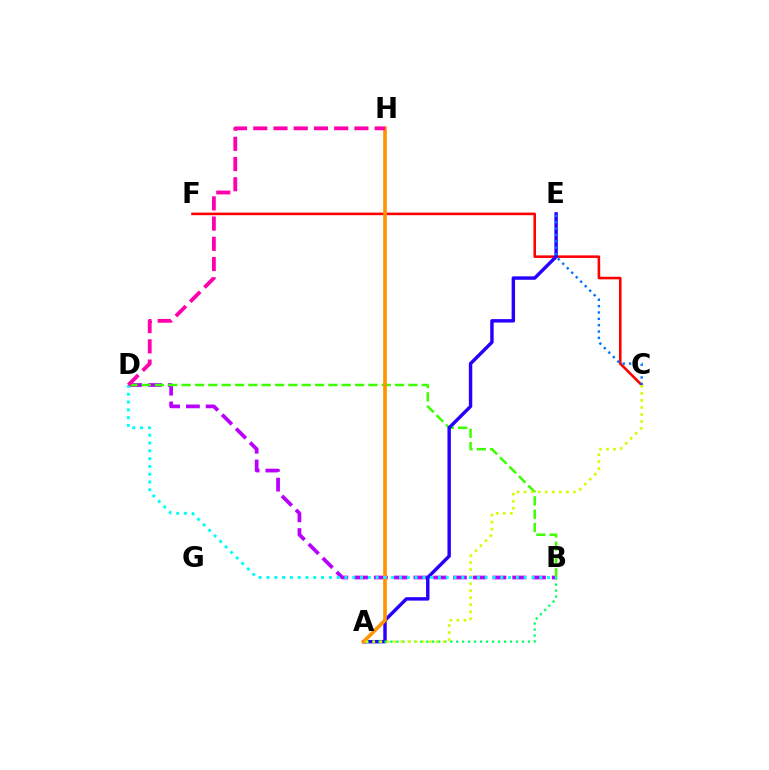{('C', 'F'): [{'color': '#ff0000', 'line_style': 'solid', 'thickness': 1.86}], ('B', 'D'): [{'color': '#b900ff', 'line_style': 'dashed', 'thickness': 2.68}, {'color': '#3dff00', 'line_style': 'dashed', 'thickness': 1.81}, {'color': '#00fff6', 'line_style': 'dotted', 'thickness': 2.12}], ('A', 'E'): [{'color': '#2500ff', 'line_style': 'solid', 'thickness': 2.47}], ('A', 'H'): [{'color': '#ff9400', 'line_style': 'solid', 'thickness': 2.64}], ('A', 'B'): [{'color': '#00ff5c', 'line_style': 'dotted', 'thickness': 1.62}], ('A', 'C'): [{'color': '#d1ff00', 'line_style': 'dotted', 'thickness': 1.91}], ('C', 'E'): [{'color': '#0074ff', 'line_style': 'dotted', 'thickness': 1.72}], ('D', 'H'): [{'color': '#ff00ac', 'line_style': 'dashed', 'thickness': 2.75}]}